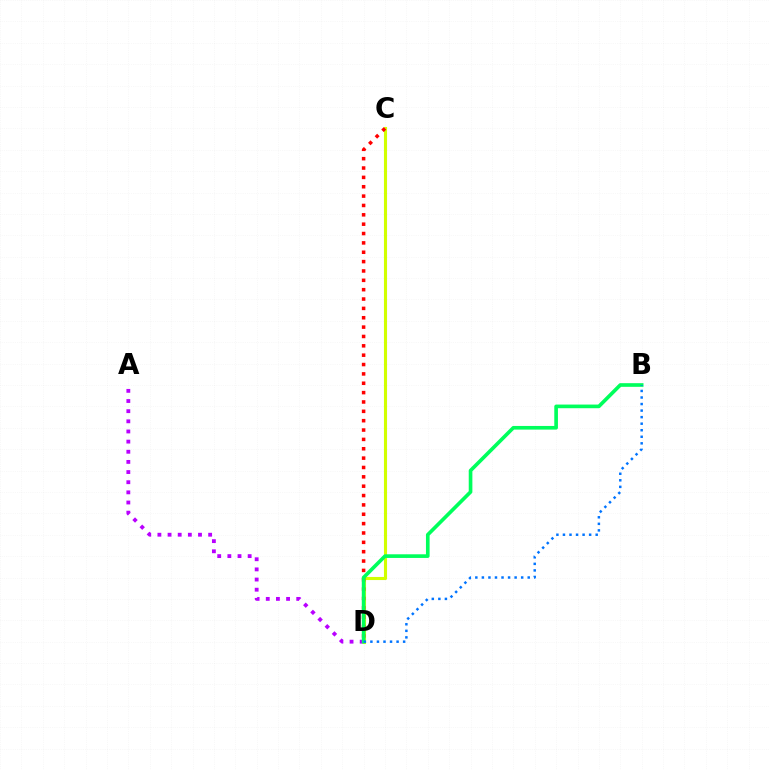{('A', 'D'): [{'color': '#b900ff', 'line_style': 'dotted', 'thickness': 2.76}], ('C', 'D'): [{'color': '#d1ff00', 'line_style': 'solid', 'thickness': 2.23}, {'color': '#ff0000', 'line_style': 'dotted', 'thickness': 2.54}], ('B', 'D'): [{'color': '#00ff5c', 'line_style': 'solid', 'thickness': 2.63}, {'color': '#0074ff', 'line_style': 'dotted', 'thickness': 1.78}]}